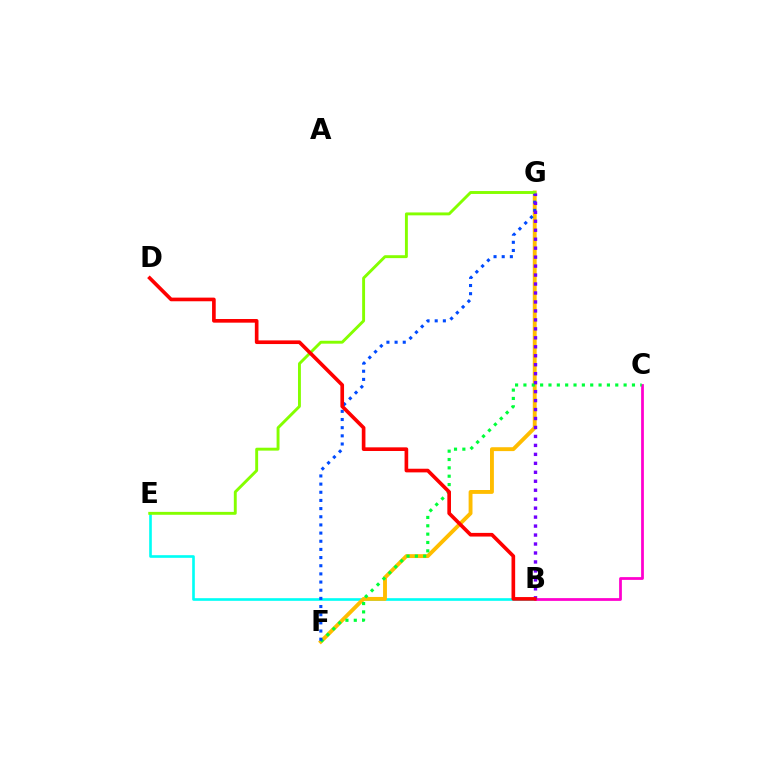{('B', 'E'): [{'color': '#00fff6', 'line_style': 'solid', 'thickness': 1.9}], ('F', 'G'): [{'color': '#ffbd00', 'line_style': 'solid', 'thickness': 2.79}, {'color': '#004bff', 'line_style': 'dotted', 'thickness': 2.22}], ('B', 'C'): [{'color': '#ff00cf', 'line_style': 'solid', 'thickness': 1.99}], ('C', 'F'): [{'color': '#00ff39', 'line_style': 'dotted', 'thickness': 2.27}], ('E', 'G'): [{'color': '#84ff00', 'line_style': 'solid', 'thickness': 2.09}], ('B', 'G'): [{'color': '#7200ff', 'line_style': 'dotted', 'thickness': 2.44}], ('B', 'D'): [{'color': '#ff0000', 'line_style': 'solid', 'thickness': 2.63}]}